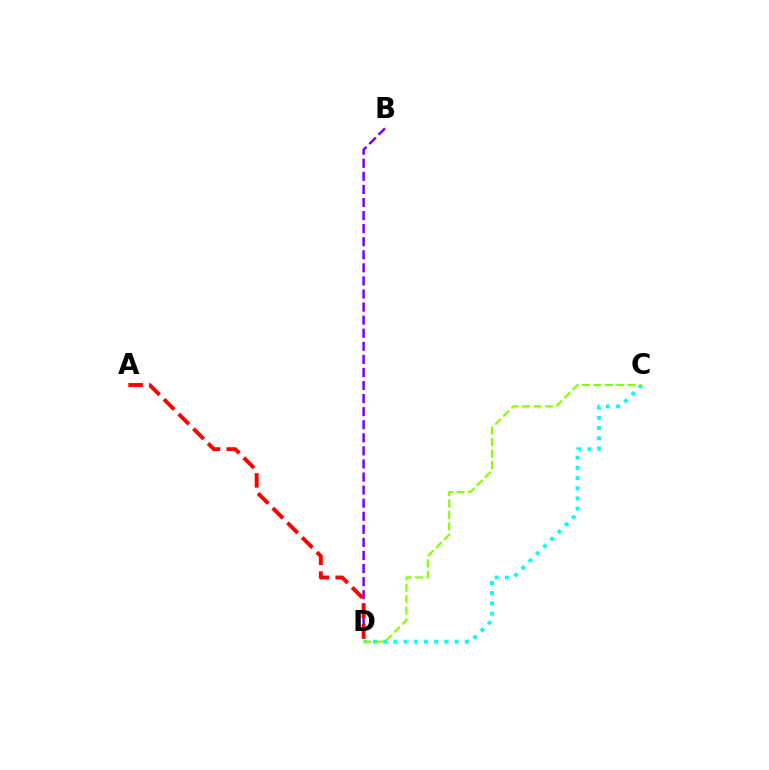{('C', 'D'): [{'color': '#00fff6', 'line_style': 'dotted', 'thickness': 2.77}, {'color': '#84ff00', 'line_style': 'dashed', 'thickness': 1.56}], ('B', 'D'): [{'color': '#7200ff', 'line_style': 'dashed', 'thickness': 1.78}], ('A', 'D'): [{'color': '#ff0000', 'line_style': 'dashed', 'thickness': 2.82}]}